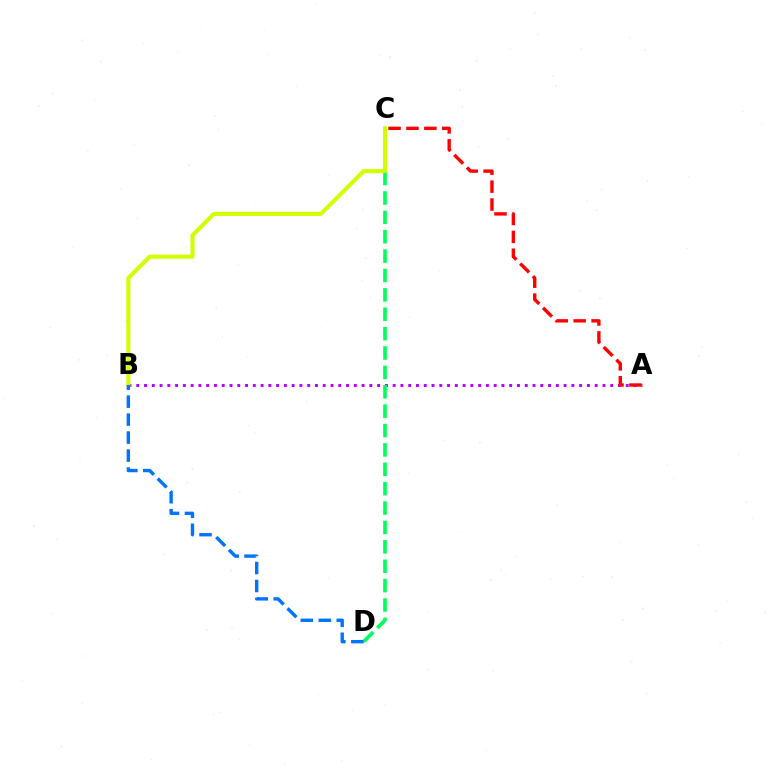{('A', 'B'): [{'color': '#b900ff', 'line_style': 'dotted', 'thickness': 2.11}], ('A', 'C'): [{'color': '#ff0000', 'line_style': 'dashed', 'thickness': 2.43}], ('C', 'D'): [{'color': '#00ff5c', 'line_style': 'dashed', 'thickness': 2.63}], ('B', 'C'): [{'color': '#d1ff00', 'line_style': 'solid', 'thickness': 2.95}], ('B', 'D'): [{'color': '#0074ff', 'line_style': 'dashed', 'thickness': 2.44}]}